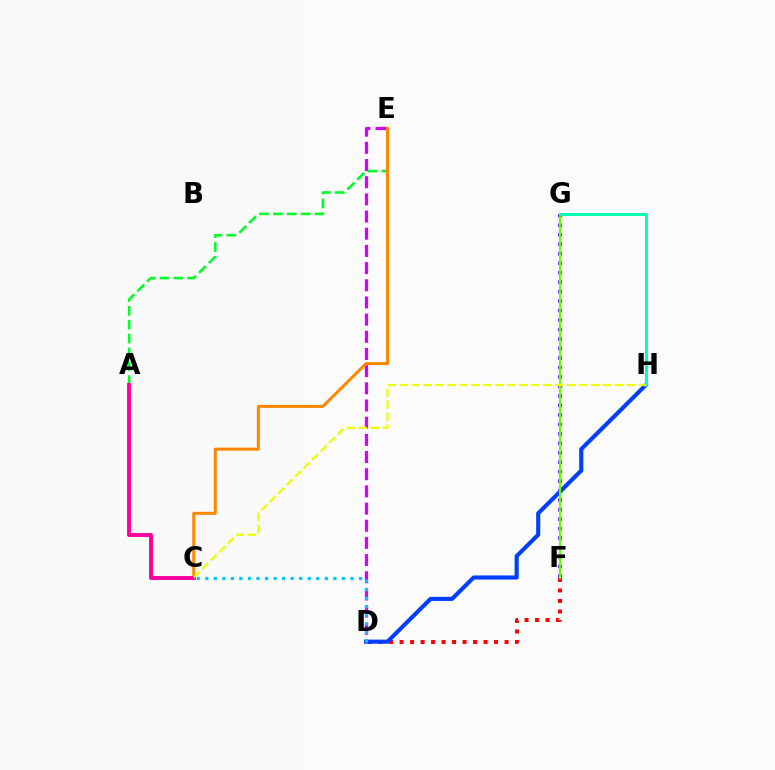{('D', 'F'): [{'color': '#ff0000', 'line_style': 'dotted', 'thickness': 2.85}], ('F', 'G'): [{'color': '#4f00ff', 'line_style': 'dotted', 'thickness': 2.58}, {'color': '#66ff00', 'line_style': 'solid', 'thickness': 1.51}], ('D', 'H'): [{'color': '#003fff', 'line_style': 'solid', 'thickness': 2.95}], ('A', 'E'): [{'color': '#00ff27', 'line_style': 'dashed', 'thickness': 1.88}], ('D', 'E'): [{'color': '#d600ff', 'line_style': 'dashed', 'thickness': 2.33}], ('C', 'E'): [{'color': '#ff8800', 'line_style': 'solid', 'thickness': 2.18}], ('A', 'C'): [{'color': '#ff00a0', 'line_style': 'solid', 'thickness': 2.82}], ('G', 'H'): [{'color': '#00ffaf', 'line_style': 'solid', 'thickness': 2.07}], ('C', 'H'): [{'color': '#eeff00', 'line_style': 'dashed', 'thickness': 1.62}], ('C', 'D'): [{'color': '#00c7ff', 'line_style': 'dotted', 'thickness': 2.32}]}